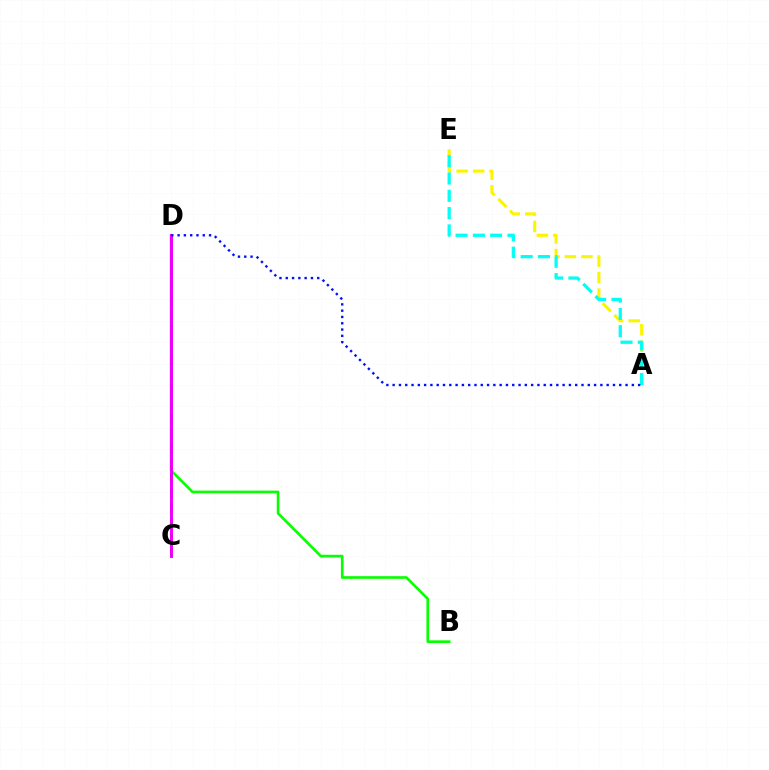{('A', 'E'): [{'color': '#fcf500', 'line_style': 'dashed', 'thickness': 2.24}, {'color': '#00fff6', 'line_style': 'dashed', 'thickness': 2.35}], ('B', 'D'): [{'color': '#08ff00', 'line_style': 'solid', 'thickness': 1.91}], ('C', 'D'): [{'color': '#ff0000', 'line_style': 'dashed', 'thickness': 2.02}, {'color': '#ee00ff', 'line_style': 'solid', 'thickness': 2.11}], ('A', 'D'): [{'color': '#0010ff', 'line_style': 'dotted', 'thickness': 1.71}]}